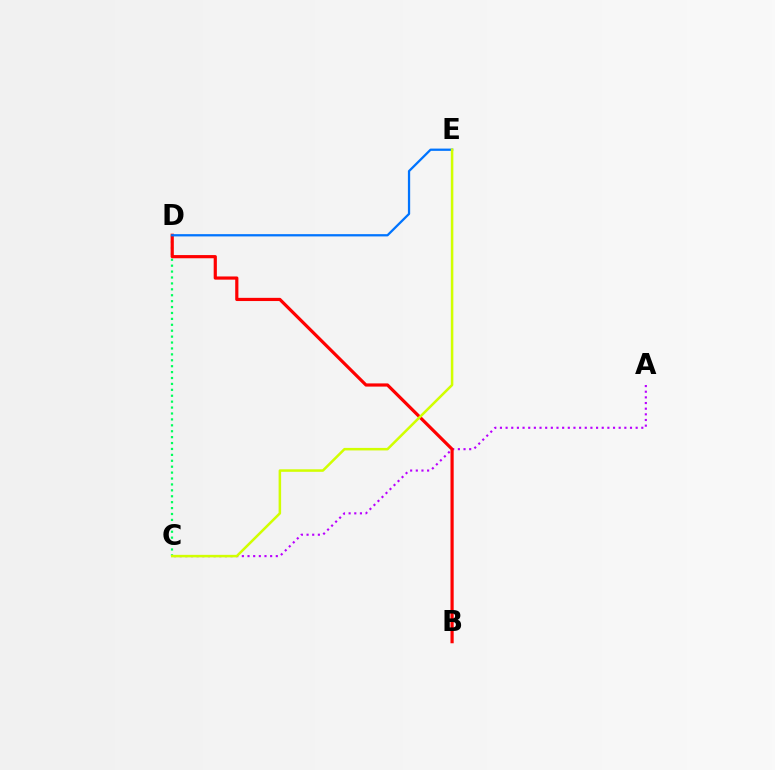{('A', 'C'): [{'color': '#b900ff', 'line_style': 'dotted', 'thickness': 1.54}], ('C', 'D'): [{'color': '#00ff5c', 'line_style': 'dotted', 'thickness': 1.61}], ('B', 'D'): [{'color': '#ff0000', 'line_style': 'solid', 'thickness': 2.3}], ('D', 'E'): [{'color': '#0074ff', 'line_style': 'solid', 'thickness': 1.63}], ('C', 'E'): [{'color': '#d1ff00', 'line_style': 'solid', 'thickness': 1.81}]}